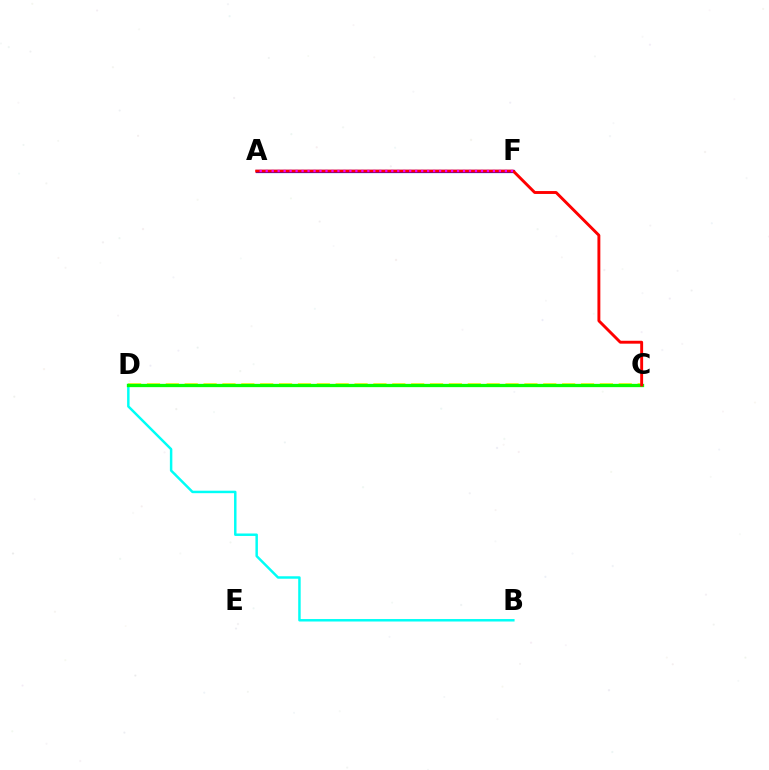{('C', 'D'): [{'color': '#fcf500', 'line_style': 'dashed', 'thickness': 2.56}, {'color': '#08ff00', 'line_style': 'solid', 'thickness': 2.37}], ('B', 'D'): [{'color': '#00fff6', 'line_style': 'solid', 'thickness': 1.78}], ('A', 'F'): [{'color': '#0010ff', 'line_style': 'solid', 'thickness': 2.31}, {'color': '#ee00ff', 'line_style': 'dotted', 'thickness': 1.62}], ('A', 'C'): [{'color': '#ff0000', 'line_style': 'solid', 'thickness': 2.09}]}